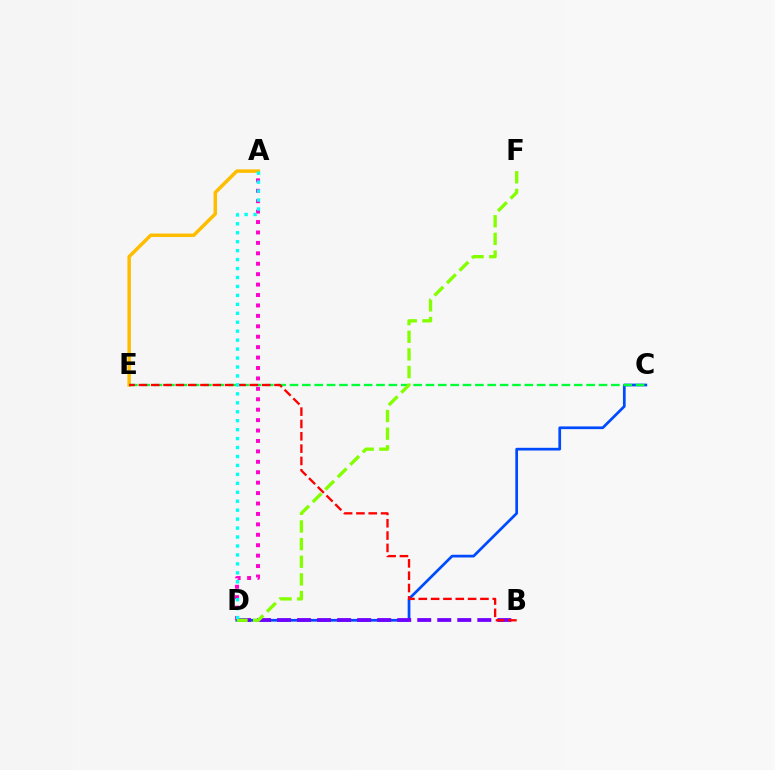{('C', 'D'): [{'color': '#004bff', 'line_style': 'solid', 'thickness': 1.96}], ('B', 'D'): [{'color': '#7200ff', 'line_style': 'dashed', 'thickness': 2.72}], ('A', 'D'): [{'color': '#ff00cf', 'line_style': 'dotted', 'thickness': 2.83}, {'color': '#00fff6', 'line_style': 'dotted', 'thickness': 2.43}], ('A', 'E'): [{'color': '#ffbd00', 'line_style': 'solid', 'thickness': 2.51}], ('C', 'E'): [{'color': '#00ff39', 'line_style': 'dashed', 'thickness': 1.68}], ('D', 'F'): [{'color': '#84ff00', 'line_style': 'dashed', 'thickness': 2.4}], ('B', 'E'): [{'color': '#ff0000', 'line_style': 'dashed', 'thickness': 1.67}]}